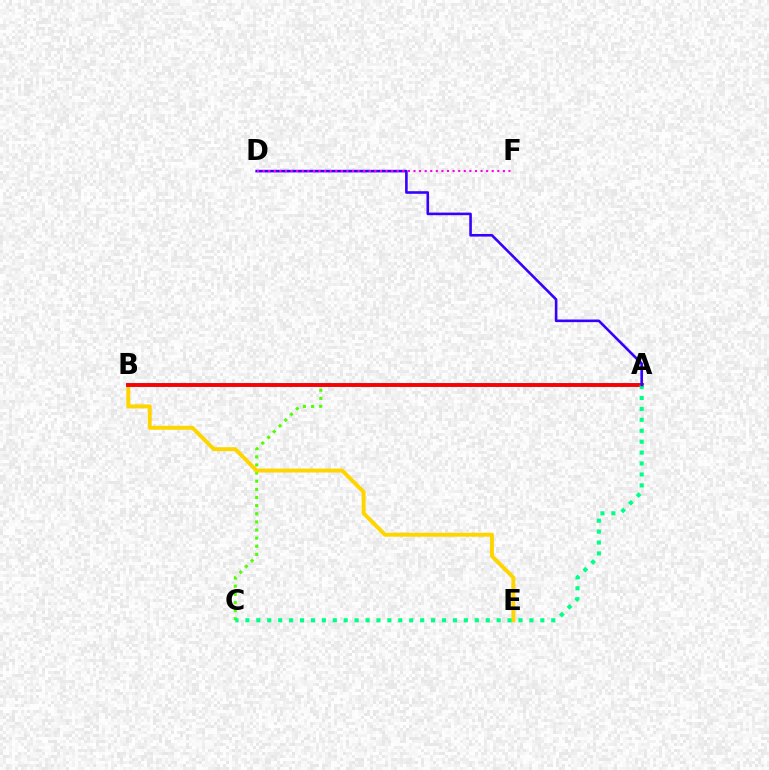{('A', 'C'): [{'color': '#4fff00', 'line_style': 'dotted', 'thickness': 2.21}, {'color': '#00ff86', 'line_style': 'dotted', 'thickness': 2.97}], ('B', 'E'): [{'color': '#ffd500', 'line_style': 'solid', 'thickness': 2.84}], ('A', 'B'): [{'color': '#009eff', 'line_style': 'solid', 'thickness': 2.79}, {'color': '#ff0000', 'line_style': 'solid', 'thickness': 2.72}], ('A', 'D'): [{'color': '#3700ff', 'line_style': 'solid', 'thickness': 1.87}], ('D', 'F'): [{'color': '#ff00ed', 'line_style': 'dotted', 'thickness': 1.52}]}